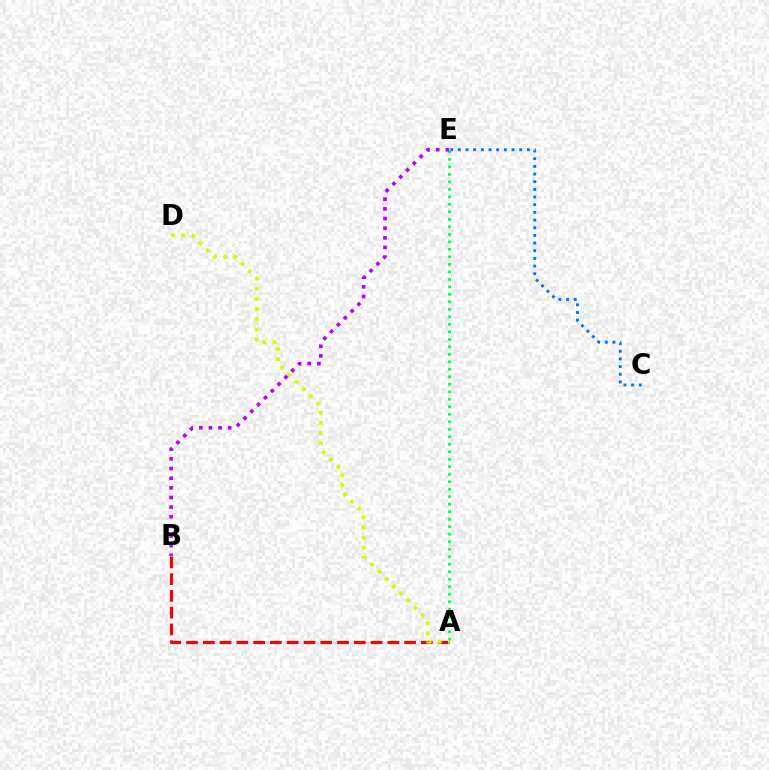{('A', 'E'): [{'color': '#00ff5c', 'line_style': 'dotted', 'thickness': 2.04}], ('A', 'B'): [{'color': '#ff0000', 'line_style': 'dashed', 'thickness': 2.28}], ('A', 'D'): [{'color': '#d1ff00', 'line_style': 'dotted', 'thickness': 2.77}], ('B', 'E'): [{'color': '#b900ff', 'line_style': 'dotted', 'thickness': 2.62}], ('C', 'E'): [{'color': '#0074ff', 'line_style': 'dotted', 'thickness': 2.08}]}